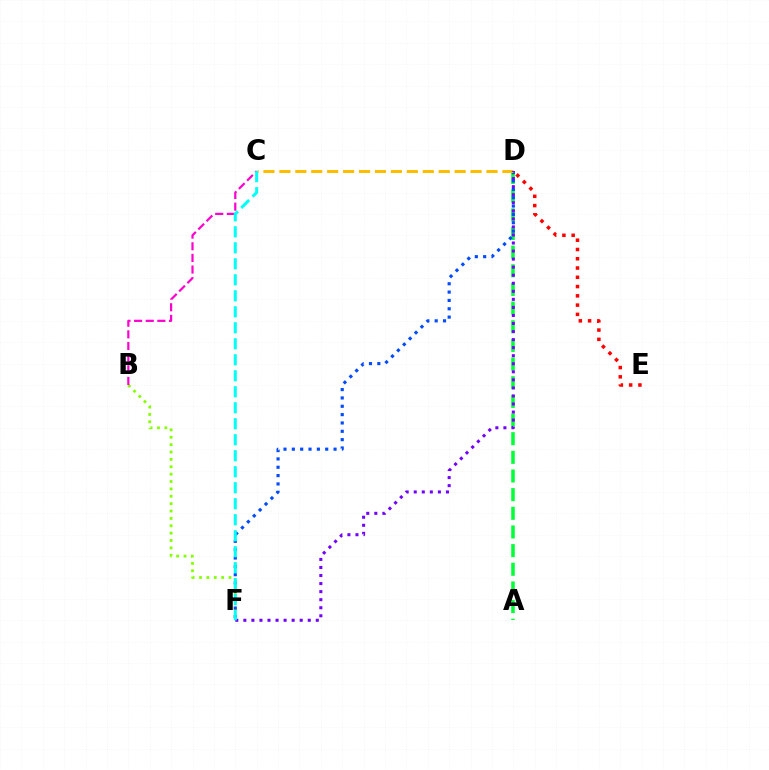{('D', 'E'): [{'color': '#ff0000', 'line_style': 'dotted', 'thickness': 2.52}], ('A', 'D'): [{'color': '#00ff39', 'line_style': 'dashed', 'thickness': 2.53}], ('B', 'F'): [{'color': '#84ff00', 'line_style': 'dotted', 'thickness': 2.0}], ('D', 'F'): [{'color': '#004bff', 'line_style': 'dotted', 'thickness': 2.27}, {'color': '#7200ff', 'line_style': 'dotted', 'thickness': 2.19}], ('B', 'C'): [{'color': '#ff00cf', 'line_style': 'dashed', 'thickness': 1.58}], ('C', 'D'): [{'color': '#ffbd00', 'line_style': 'dashed', 'thickness': 2.16}], ('C', 'F'): [{'color': '#00fff6', 'line_style': 'dashed', 'thickness': 2.17}]}